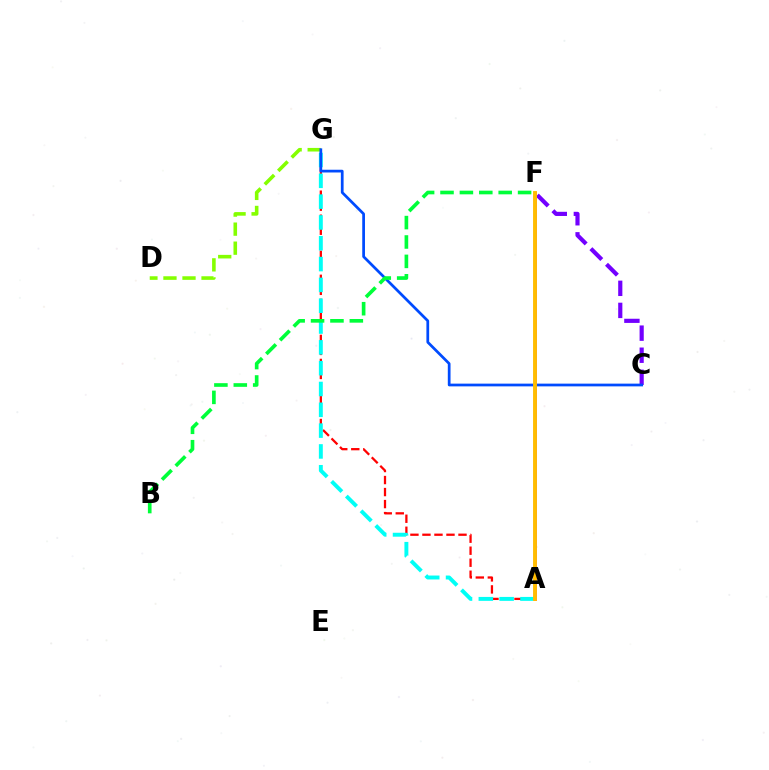{('C', 'F'): [{'color': '#7200ff', 'line_style': 'dashed', 'thickness': 3.0}], ('A', 'G'): [{'color': '#ff0000', 'line_style': 'dashed', 'thickness': 1.63}, {'color': '#00fff6', 'line_style': 'dashed', 'thickness': 2.83}], ('A', 'F'): [{'color': '#ff00cf', 'line_style': 'solid', 'thickness': 1.97}, {'color': '#ffbd00', 'line_style': 'solid', 'thickness': 2.79}], ('D', 'G'): [{'color': '#84ff00', 'line_style': 'dashed', 'thickness': 2.59}], ('C', 'G'): [{'color': '#004bff', 'line_style': 'solid', 'thickness': 1.97}], ('B', 'F'): [{'color': '#00ff39', 'line_style': 'dashed', 'thickness': 2.63}]}